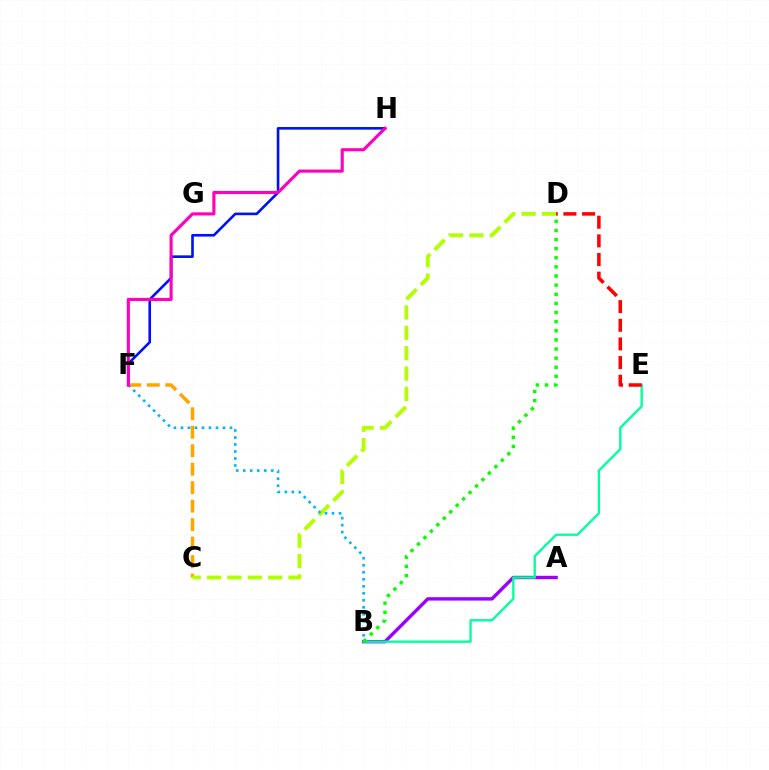{('C', 'F'): [{'color': '#ffa500', 'line_style': 'dashed', 'thickness': 2.51}], ('F', 'H'): [{'color': '#0010ff', 'line_style': 'solid', 'thickness': 1.88}, {'color': '#ff00bd', 'line_style': 'solid', 'thickness': 2.24}], ('A', 'B'): [{'color': '#9b00ff', 'line_style': 'solid', 'thickness': 2.45}], ('B', 'E'): [{'color': '#00ff9d', 'line_style': 'solid', 'thickness': 1.69}], ('B', 'D'): [{'color': '#08ff00', 'line_style': 'dotted', 'thickness': 2.48}], ('C', 'D'): [{'color': '#b3ff00', 'line_style': 'dashed', 'thickness': 2.77}], ('D', 'E'): [{'color': '#ff0000', 'line_style': 'dashed', 'thickness': 2.53}], ('B', 'F'): [{'color': '#00b5ff', 'line_style': 'dotted', 'thickness': 1.9}]}